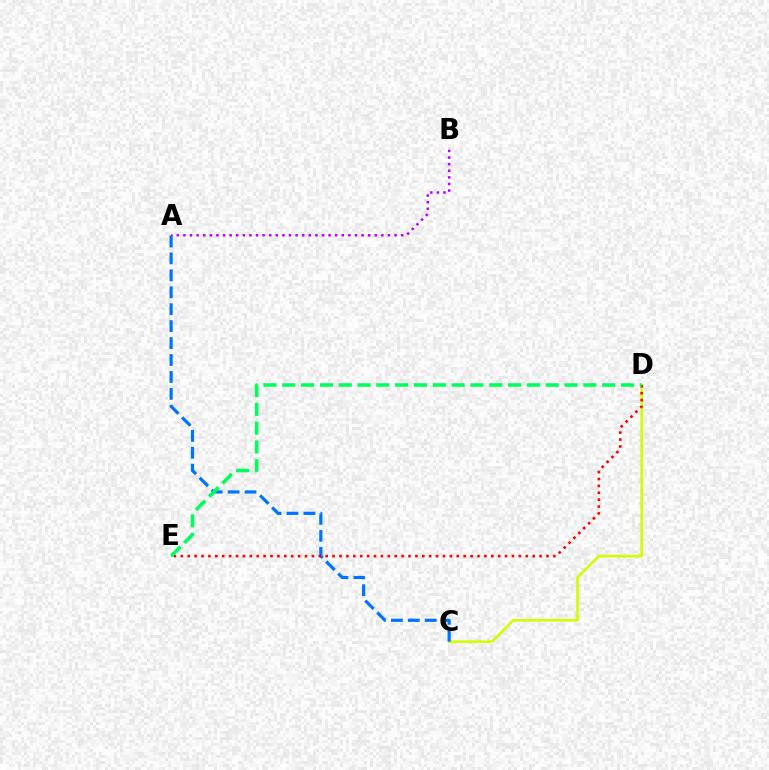{('C', 'D'): [{'color': '#d1ff00', 'line_style': 'solid', 'thickness': 1.91}], ('A', 'C'): [{'color': '#0074ff', 'line_style': 'dashed', 'thickness': 2.3}], ('A', 'B'): [{'color': '#b900ff', 'line_style': 'dotted', 'thickness': 1.79}], ('D', 'E'): [{'color': '#ff0000', 'line_style': 'dotted', 'thickness': 1.87}, {'color': '#00ff5c', 'line_style': 'dashed', 'thickness': 2.56}]}